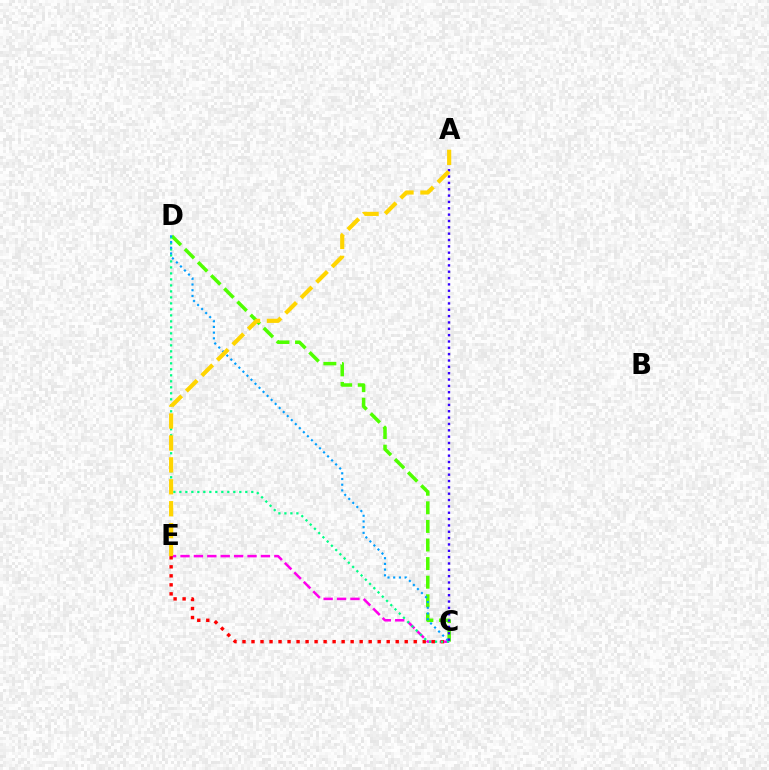{('C', 'E'): [{'color': '#ff00ed', 'line_style': 'dashed', 'thickness': 1.82}, {'color': '#ff0000', 'line_style': 'dotted', 'thickness': 2.45}], ('C', 'D'): [{'color': '#4fff00', 'line_style': 'dashed', 'thickness': 2.53}, {'color': '#00ff86', 'line_style': 'dotted', 'thickness': 1.63}, {'color': '#009eff', 'line_style': 'dotted', 'thickness': 1.55}], ('A', 'C'): [{'color': '#3700ff', 'line_style': 'dotted', 'thickness': 1.72}], ('A', 'E'): [{'color': '#ffd500', 'line_style': 'dashed', 'thickness': 2.98}]}